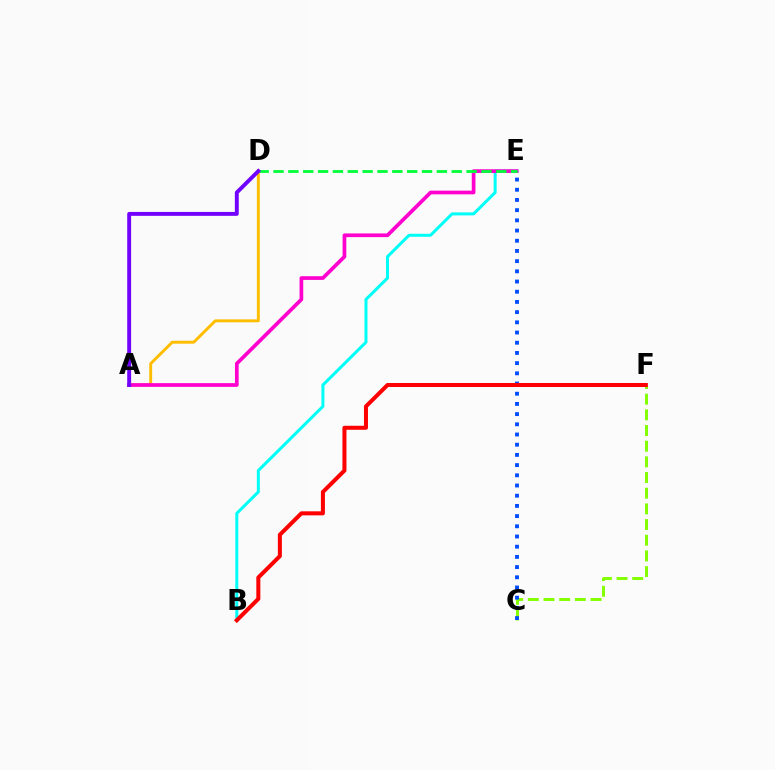{('B', 'E'): [{'color': '#00fff6', 'line_style': 'solid', 'thickness': 2.17}], ('A', 'D'): [{'color': '#ffbd00', 'line_style': 'solid', 'thickness': 2.1}, {'color': '#7200ff', 'line_style': 'solid', 'thickness': 2.81}], ('C', 'F'): [{'color': '#84ff00', 'line_style': 'dashed', 'thickness': 2.13}], ('A', 'E'): [{'color': '#ff00cf', 'line_style': 'solid', 'thickness': 2.66}], ('C', 'E'): [{'color': '#004bff', 'line_style': 'dotted', 'thickness': 2.77}], ('D', 'E'): [{'color': '#00ff39', 'line_style': 'dashed', 'thickness': 2.02}], ('B', 'F'): [{'color': '#ff0000', 'line_style': 'solid', 'thickness': 2.89}]}